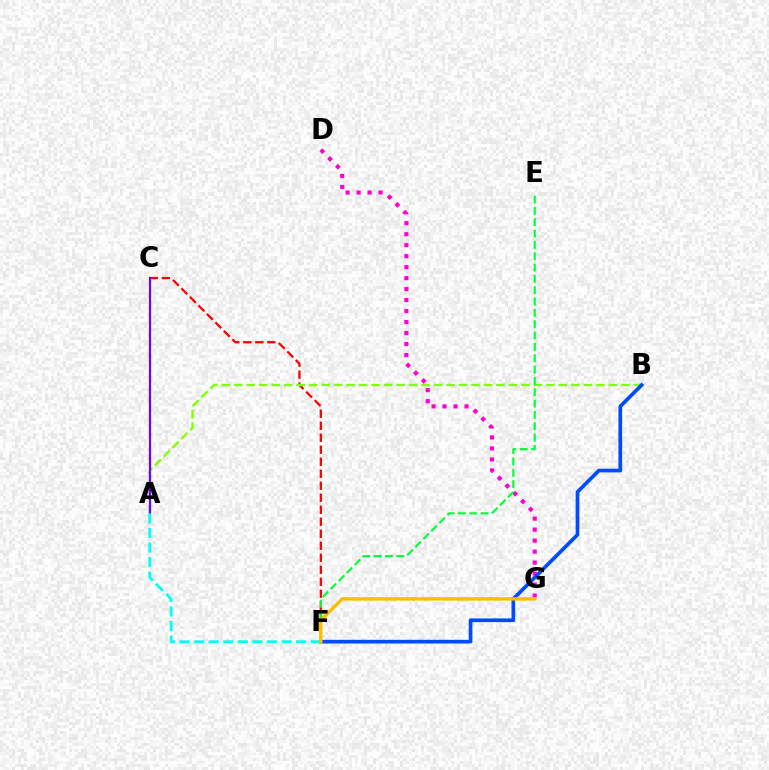{('C', 'F'): [{'color': '#ff0000', 'line_style': 'dashed', 'thickness': 1.63}], ('A', 'B'): [{'color': '#84ff00', 'line_style': 'dashed', 'thickness': 1.7}], ('D', 'G'): [{'color': '#ff00cf', 'line_style': 'dotted', 'thickness': 2.99}], ('E', 'F'): [{'color': '#00ff39', 'line_style': 'dashed', 'thickness': 1.54}], ('A', 'C'): [{'color': '#7200ff', 'line_style': 'solid', 'thickness': 1.61}], ('B', 'F'): [{'color': '#004bff', 'line_style': 'solid', 'thickness': 2.65}], ('A', 'F'): [{'color': '#00fff6', 'line_style': 'dashed', 'thickness': 1.98}], ('F', 'G'): [{'color': '#ffbd00', 'line_style': 'solid', 'thickness': 2.46}]}